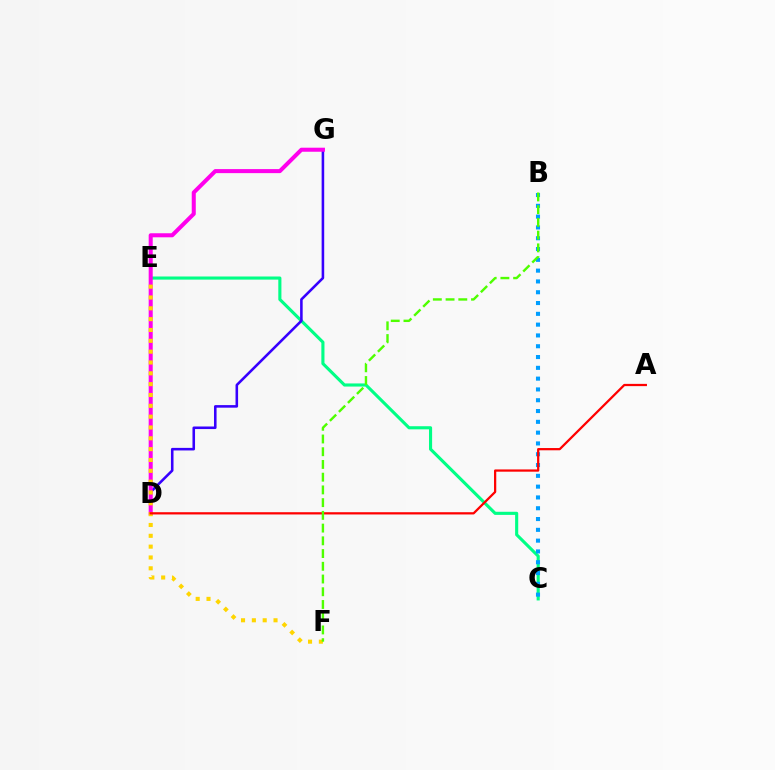{('C', 'E'): [{'color': '#00ff86', 'line_style': 'solid', 'thickness': 2.24}], ('D', 'G'): [{'color': '#3700ff', 'line_style': 'solid', 'thickness': 1.85}, {'color': '#ff00ed', 'line_style': 'solid', 'thickness': 2.91}], ('B', 'C'): [{'color': '#009eff', 'line_style': 'dotted', 'thickness': 2.93}], ('E', 'F'): [{'color': '#ffd500', 'line_style': 'dotted', 'thickness': 2.94}], ('A', 'D'): [{'color': '#ff0000', 'line_style': 'solid', 'thickness': 1.62}], ('B', 'F'): [{'color': '#4fff00', 'line_style': 'dashed', 'thickness': 1.73}]}